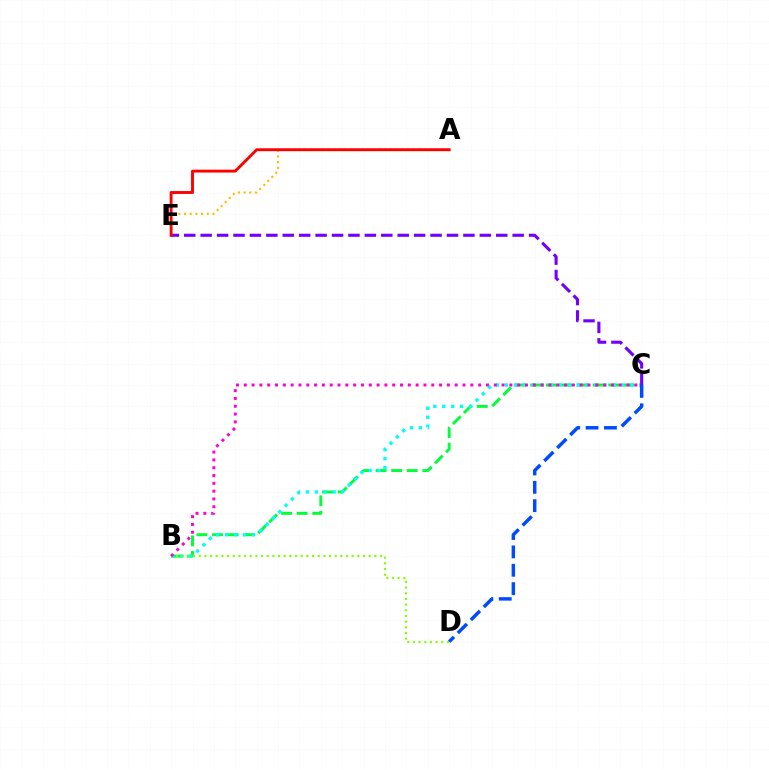{('B', 'C'): [{'color': '#00ff39', 'line_style': 'dashed', 'thickness': 2.12}, {'color': '#00fff6', 'line_style': 'dotted', 'thickness': 2.43}, {'color': '#ff00cf', 'line_style': 'dotted', 'thickness': 2.12}], ('A', 'E'): [{'color': '#ffbd00', 'line_style': 'dotted', 'thickness': 1.55}, {'color': '#ff0000', 'line_style': 'solid', 'thickness': 2.08}], ('C', 'E'): [{'color': '#7200ff', 'line_style': 'dashed', 'thickness': 2.23}], ('B', 'D'): [{'color': '#84ff00', 'line_style': 'dotted', 'thickness': 1.54}], ('C', 'D'): [{'color': '#004bff', 'line_style': 'dashed', 'thickness': 2.49}]}